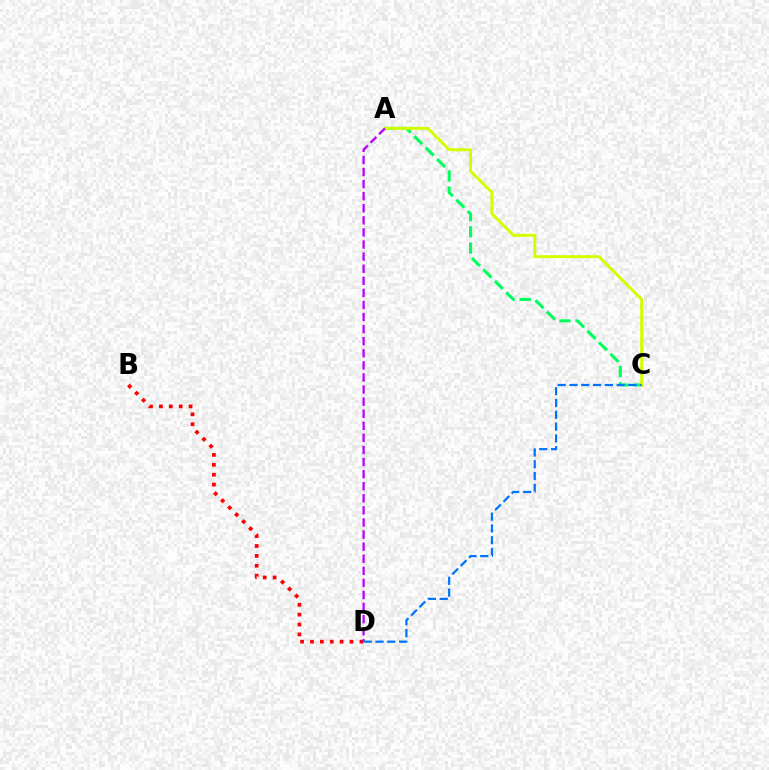{('A', 'C'): [{'color': '#00ff5c', 'line_style': 'dashed', 'thickness': 2.2}, {'color': '#d1ff00', 'line_style': 'solid', 'thickness': 2.13}], ('B', 'D'): [{'color': '#ff0000', 'line_style': 'dotted', 'thickness': 2.69}], ('A', 'D'): [{'color': '#b900ff', 'line_style': 'dashed', 'thickness': 1.64}], ('C', 'D'): [{'color': '#0074ff', 'line_style': 'dashed', 'thickness': 1.6}]}